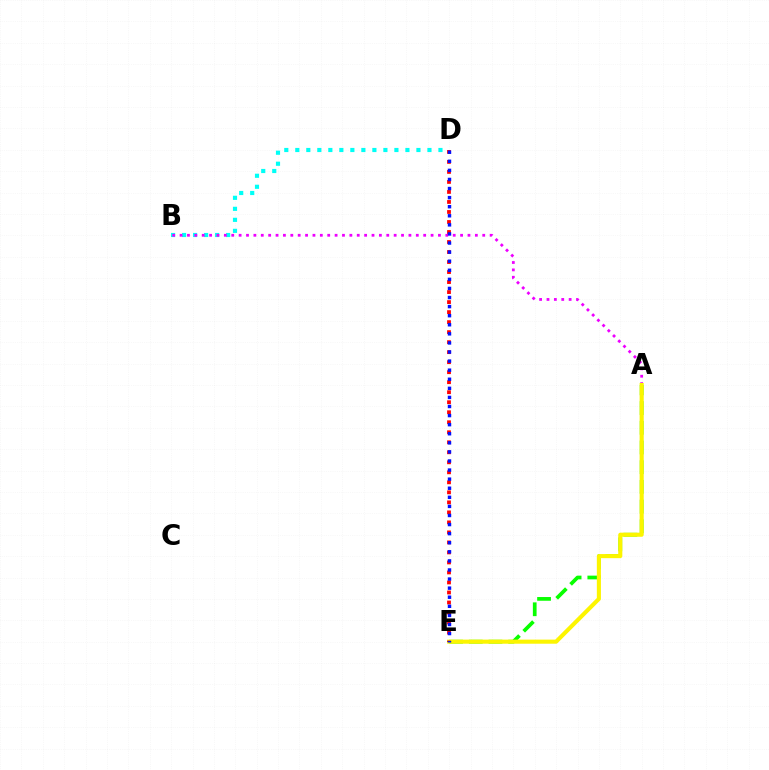{('B', 'D'): [{'color': '#00fff6', 'line_style': 'dotted', 'thickness': 2.99}], ('A', 'B'): [{'color': '#ee00ff', 'line_style': 'dotted', 'thickness': 2.01}], ('A', 'E'): [{'color': '#08ff00', 'line_style': 'dashed', 'thickness': 2.68}, {'color': '#fcf500', 'line_style': 'solid', 'thickness': 2.95}], ('D', 'E'): [{'color': '#ff0000', 'line_style': 'dotted', 'thickness': 2.72}, {'color': '#0010ff', 'line_style': 'dotted', 'thickness': 2.47}]}